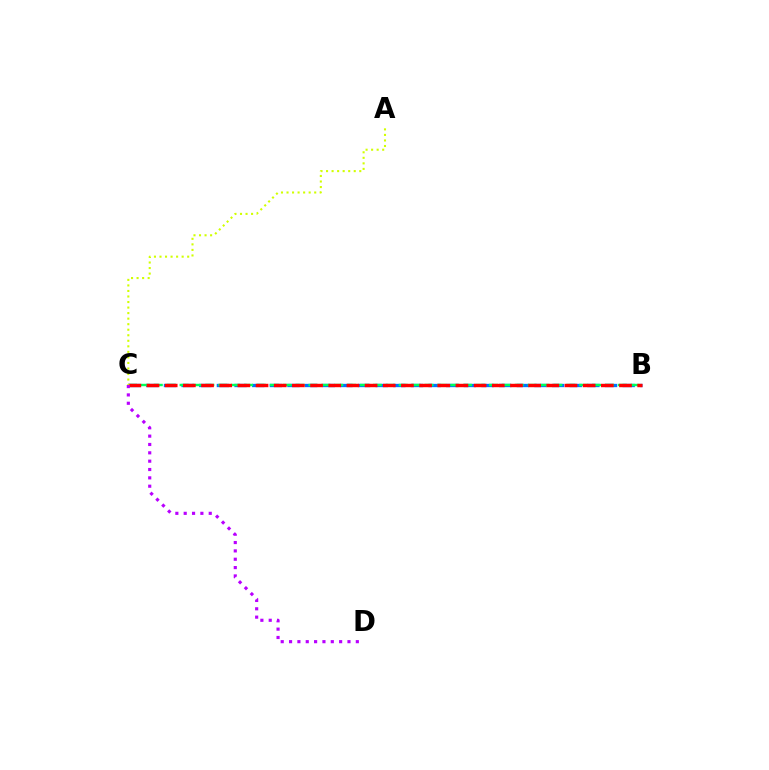{('B', 'C'): [{'color': '#0074ff', 'line_style': 'dashed', 'thickness': 2.4}, {'color': '#00ff5c', 'line_style': 'dashed', 'thickness': 1.75}, {'color': '#ff0000', 'line_style': 'dashed', 'thickness': 2.47}], ('A', 'C'): [{'color': '#d1ff00', 'line_style': 'dotted', 'thickness': 1.5}], ('C', 'D'): [{'color': '#b900ff', 'line_style': 'dotted', 'thickness': 2.27}]}